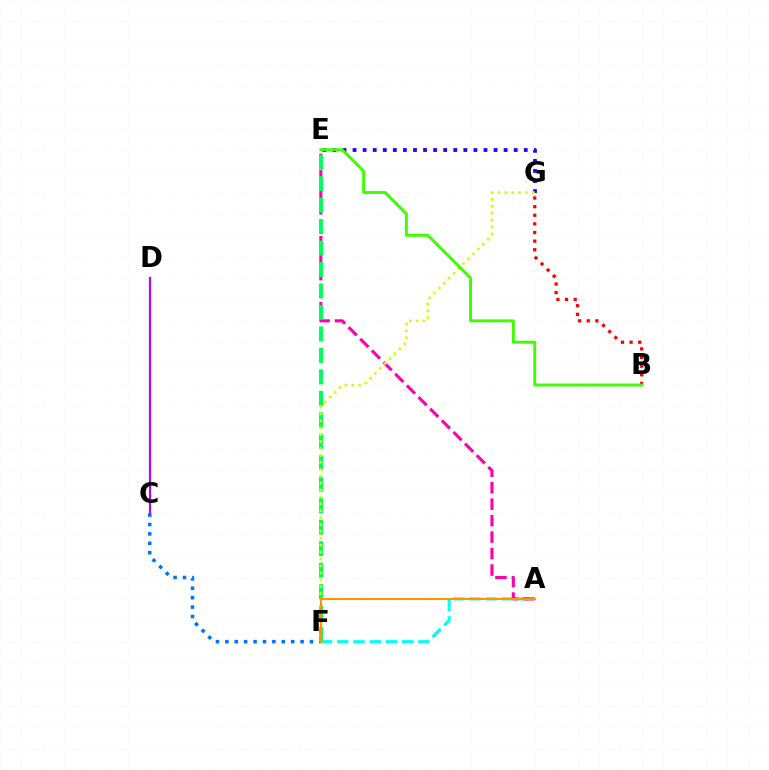{('C', 'F'): [{'color': '#0074ff', 'line_style': 'dotted', 'thickness': 2.55}], ('B', 'G'): [{'color': '#ff0000', 'line_style': 'dotted', 'thickness': 2.34}], ('A', 'F'): [{'color': '#00fff6', 'line_style': 'dashed', 'thickness': 2.21}, {'color': '#ff9400', 'line_style': 'solid', 'thickness': 1.52}], ('E', 'G'): [{'color': '#2500ff', 'line_style': 'dotted', 'thickness': 2.74}], ('C', 'D'): [{'color': '#b900ff', 'line_style': 'solid', 'thickness': 1.58}], ('A', 'E'): [{'color': '#ff00ac', 'line_style': 'dashed', 'thickness': 2.24}], ('E', 'F'): [{'color': '#00ff5c', 'line_style': 'dashed', 'thickness': 2.92}], ('F', 'G'): [{'color': '#d1ff00', 'line_style': 'dotted', 'thickness': 1.88}], ('B', 'E'): [{'color': '#3dff00', 'line_style': 'solid', 'thickness': 2.09}]}